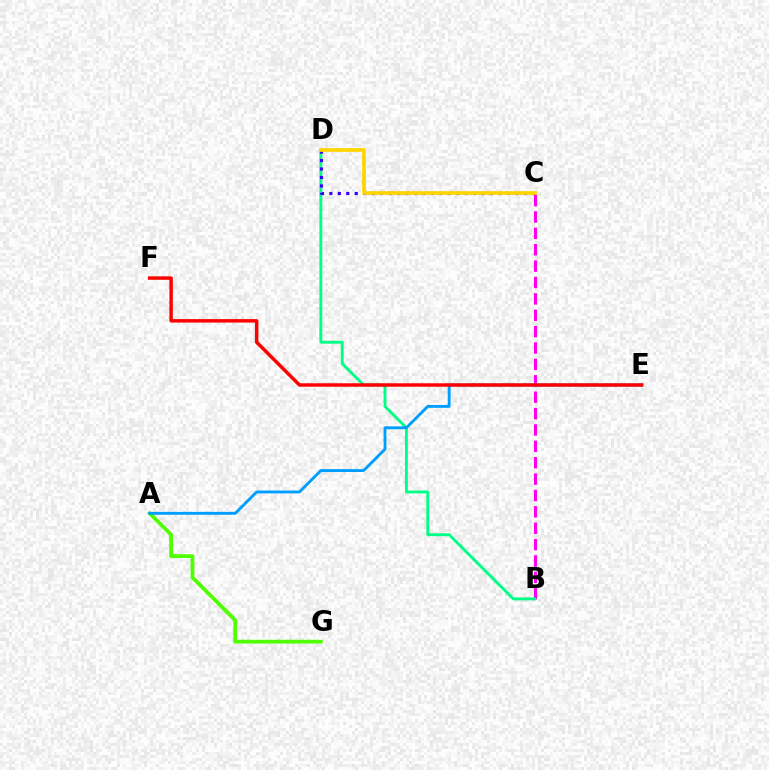{('B', 'C'): [{'color': '#ff00ed', 'line_style': 'dashed', 'thickness': 2.23}], ('B', 'D'): [{'color': '#00ff86', 'line_style': 'solid', 'thickness': 2.08}], ('C', 'D'): [{'color': '#3700ff', 'line_style': 'dotted', 'thickness': 2.3}, {'color': '#ffd500', 'line_style': 'solid', 'thickness': 2.66}], ('A', 'G'): [{'color': '#4fff00', 'line_style': 'solid', 'thickness': 2.7}], ('A', 'E'): [{'color': '#009eff', 'line_style': 'solid', 'thickness': 2.07}], ('E', 'F'): [{'color': '#ff0000', 'line_style': 'solid', 'thickness': 2.48}]}